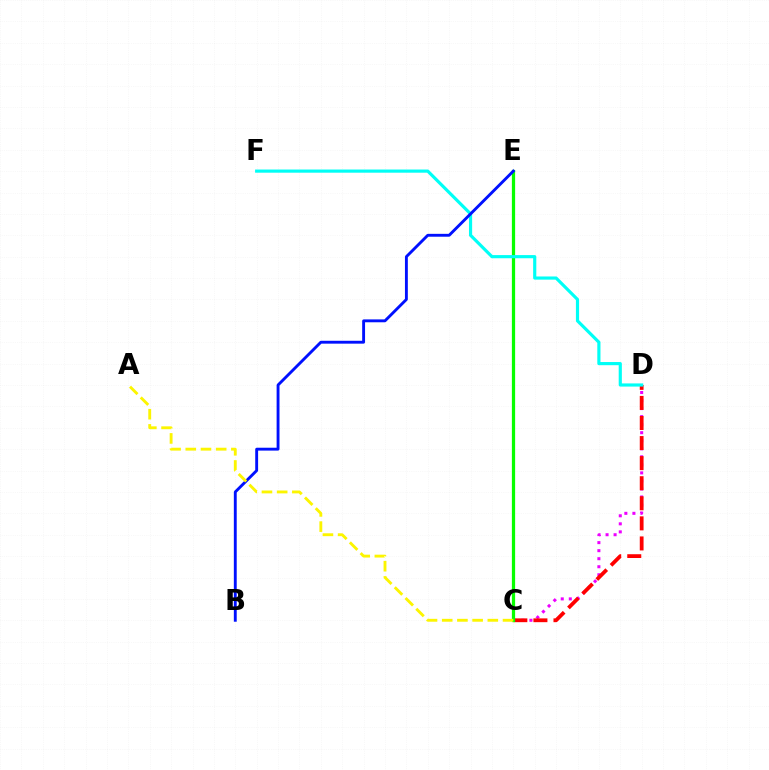{('C', 'D'): [{'color': '#ee00ff', 'line_style': 'dotted', 'thickness': 2.18}, {'color': '#ff0000', 'line_style': 'dashed', 'thickness': 2.73}], ('C', 'E'): [{'color': '#08ff00', 'line_style': 'solid', 'thickness': 2.34}], ('D', 'F'): [{'color': '#00fff6', 'line_style': 'solid', 'thickness': 2.28}], ('B', 'E'): [{'color': '#0010ff', 'line_style': 'solid', 'thickness': 2.07}], ('A', 'C'): [{'color': '#fcf500', 'line_style': 'dashed', 'thickness': 2.07}]}